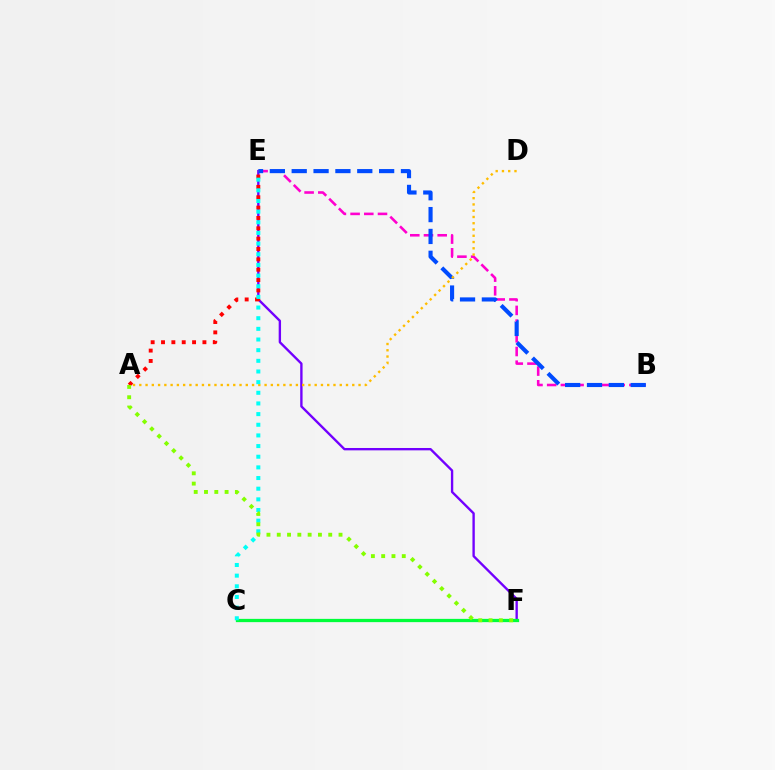{('E', 'F'): [{'color': '#7200ff', 'line_style': 'solid', 'thickness': 1.7}], ('A', 'E'): [{'color': '#ff0000', 'line_style': 'dotted', 'thickness': 2.81}], ('B', 'E'): [{'color': '#ff00cf', 'line_style': 'dashed', 'thickness': 1.86}, {'color': '#004bff', 'line_style': 'dashed', 'thickness': 2.97}], ('A', 'D'): [{'color': '#ffbd00', 'line_style': 'dotted', 'thickness': 1.7}], ('C', 'F'): [{'color': '#00ff39', 'line_style': 'solid', 'thickness': 2.35}], ('C', 'E'): [{'color': '#00fff6', 'line_style': 'dotted', 'thickness': 2.9}], ('A', 'F'): [{'color': '#84ff00', 'line_style': 'dotted', 'thickness': 2.8}]}